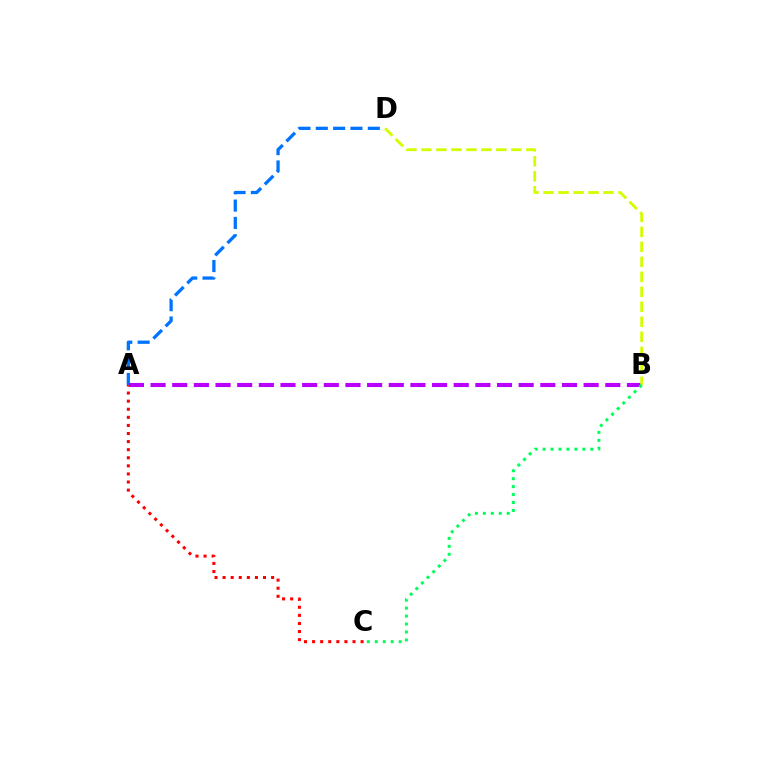{('A', 'D'): [{'color': '#0074ff', 'line_style': 'dashed', 'thickness': 2.36}], ('A', 'C'): [{'color': '#ff0000', 'line_style': 'dotted', 'thickness': 2.2}], ('A', 'B'): [{'color': '#b900ff', 'line_style': 'dashed', 'thickness': 2.94}], ('B', 'D'): [{'color': '#d1ff00', 'line_style': 'dashed', 'thickness': 2.04}], ('B', 'C'): [{'color': '#00ff5c', 'line_style': 'dotted', 'thickness': 2.16}]}